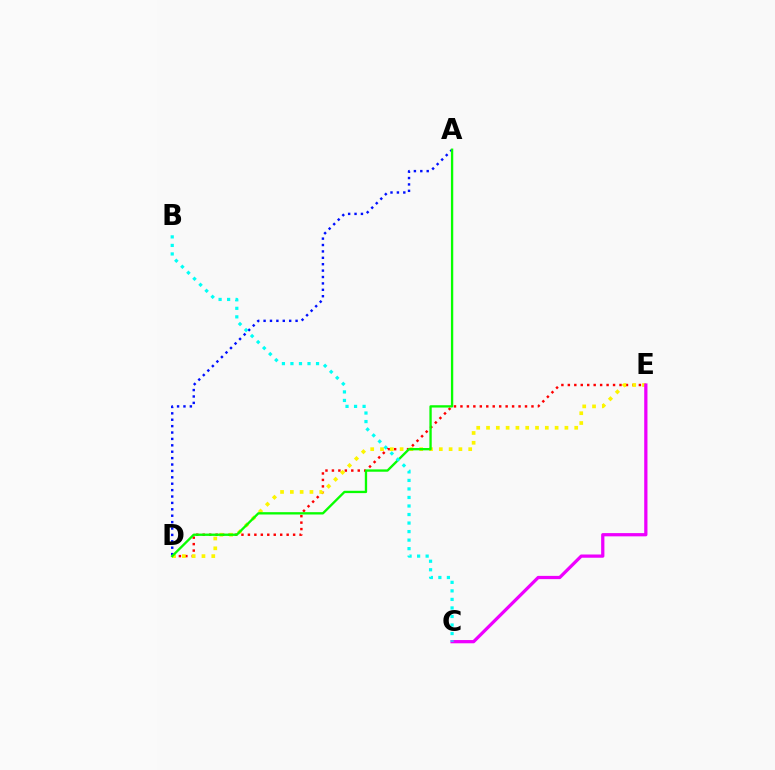{('D', 'E'): [{'color': '#ff0000', 'line_style': 'dotted', 'thickness': 1.75}, {'color': '#fcf500', 'line_style': 'dotted', 'thickness': 2.66}], ('A', 'D'): [{'color': '#0010ff', 'line_style': 'dotted', 'thickness': 1.74}, {'color': '#08ff00', 'line_style': 'solid', 'thickness': 1.68}], ('C', 'E'): [{'color': '#ee00ff', 'line_style': 'solid', 'thickness': 2.34}], ('B', 'C'): [{'color': '#00fff6', 'line_style': 'dotted', 'thickness': 2.32}]}